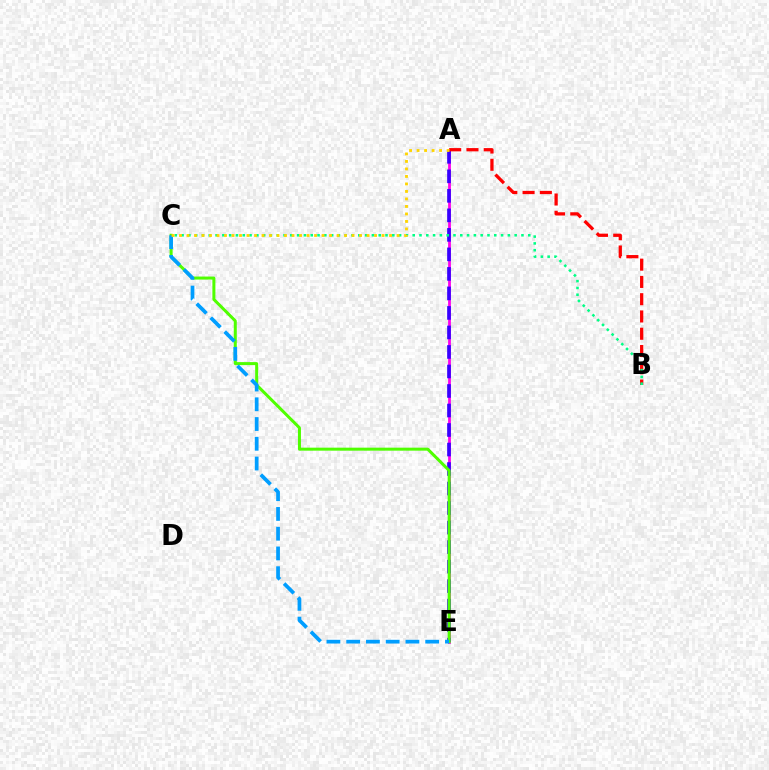{('A', 'E'): [{'color': '#ff00ed', 'line_style': 'solid', 'thickness': 2.0}, {'color': '#3700ff', 'line_style': 'dashed', 'thickness': 2.65}], ('A', 'B'): [{'color': '#ff0000', 'line_style': 'dashed', 'thickness': 2.35}], ('C', 'E'): [{'color': '#4fff00', 'line_style': 'solid', 'thickness': 2.17}, {'color': '#009eff', 'line_style': 'dashed', 'thickness': 2.68}], ('B', 'C'): [{'color': '#00ff86', 'line_style': 'dotted', 'thickness': 1.85}], ('A', 'C'): [{'color': '#ffd500', 'line_style': 'dotted', 'thickness': 2.04}]}